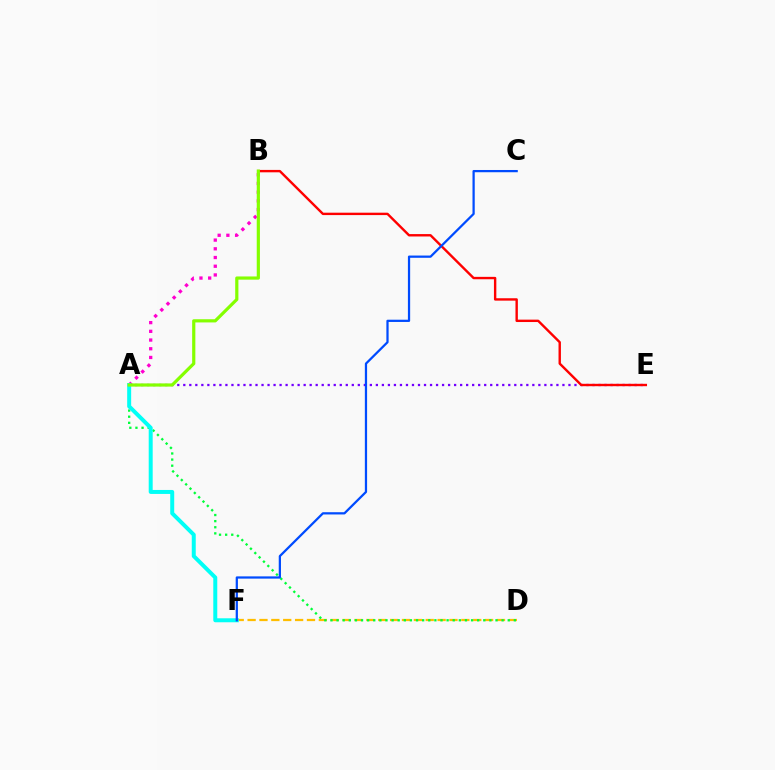{('A', 'E'): [{'color': '#7200ff', 'line_style': 'dotted', 'thickness': 1.64}], ('D', 'F'): [{'color': '#ffbd00', 'line_style': 'dashed', 'thickness': 1.61}], ('A', 'B'): [{'color': '#ff00cf', 'line_style': 'dotted', 'thickness': 2.37}, {'color': '#84ff00', 'line_style': 'solid', 'thickness': 2.3}], ('A', 'D'): [{'color': '#00ff39', 'line_style': 'dotted', 'thickness': 1.66}], ('B', 'E'): [{'color': '#ff0000', 'line_style': 'solid', 'thickness': 1.72}], ('A', 'F'): [{'color': '#00fff6', 'line_style': 'solid', 'thickness': 2.86}], ('C', 'F'): [{'color': '#004bff', 'line_style': 'solid', 'thickness': 1.62}]}